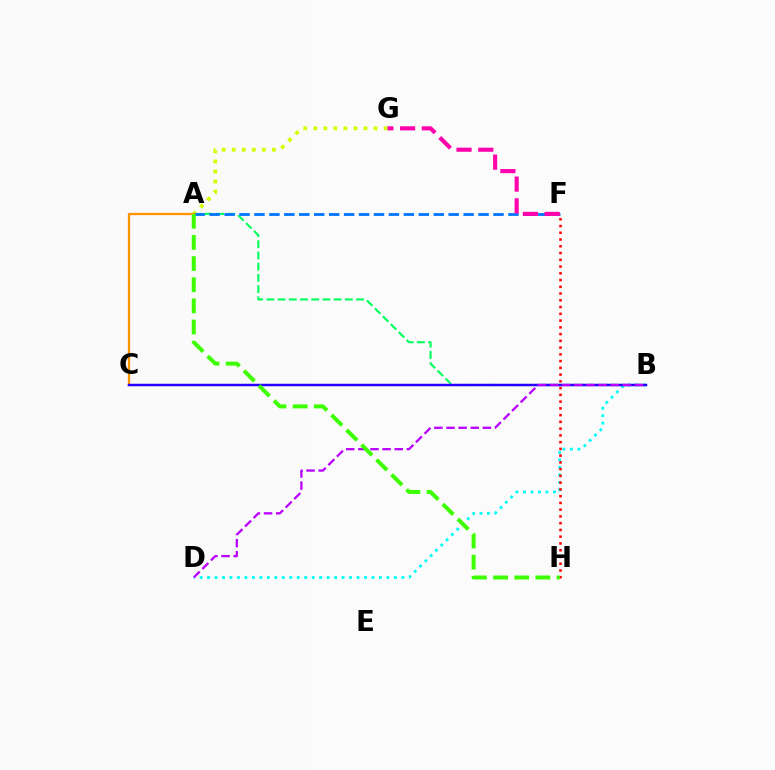{('A', 'B'): [{'color': '#00ff5c', 'line_style': 'dashed', 'thickness': 1.52}], ('B', 'D'): [{'color': '#00fff6', 'line_style': 'dotted', 'thickness': 2.03}, {'color': '#b900ff', 'line_style': 'dashed', 'thickness': 1.65}], ('A', 'G'): [{'color': '#d1ff00', 'line_style': 'dotted', 'thickness': 2.73}], ('A', 'F'): [{'color': '#0074ff', 'line_style': 'dashed', 'thickness': 2.03}], ('A', 'C'): [{'color': '#ff9400', 'line_style': 'solid', 'thickness': 1.65}], ('F', 'H'): [{'color': '#ff0000', 'line_style': 'dotted', 'thickness': 1.83}], ('B', 'C'): [{'color': '#2500ff', 'line_style': 'solid', 'thickness': 1.78}], ('A', 'H'): [{'color': '#3dff00', 'line_style': 'dashed', 'thickness': 2.87}], ('F', 'G'): [{'color': '#ff00ac', 'line_style': 'dashed', 'thickness': 2.96}]}